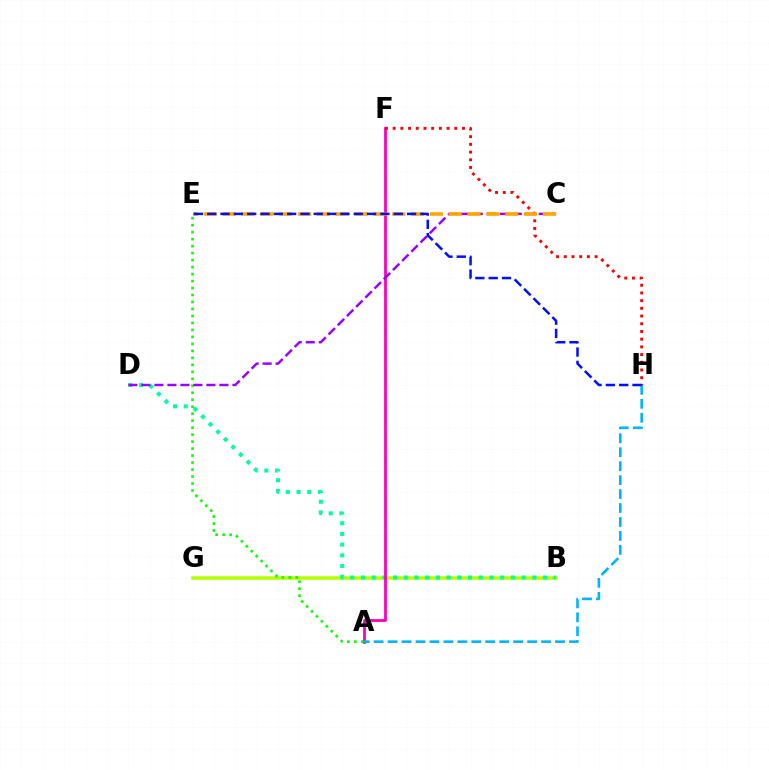{('B', 'G'): [{'color': '#b3ff00', 'line_style': 'solid', 'thickness': 2.52}], ('A', 'E'): [{'color': '#08ff00', 'line_style': 'dotted', 'thickness': 1.9}], ('B', 'D'): [{'color': '#00ff9d', 'line_style': 'dotted', 'thickness': 2.91}], ('A', 'F'): [{'color': '#ff00bd', 'line_style': 'solid', 'thickness': 2.01}], ('F', 'H'): [{'color': '#ff0000', 'line_style': 'dotted', 'thickness': 2.09}], ('A', 'H'): [{'color': '#00b5ff', 'line_style': 'dashed', 'thickness': 1.9}], ('C', 'D'): [{'color': '#9b00ff', 'line_style': 'dashed', 'thickness': 1.77}], ('C', 'E'): [{'color': '#ffa500', 'line_style': 'dashed', 'thickness': 2.56}], ('E', 'H'): [{'color': '#0010ff', 'line_style': 'dashed', 'thickness': 1.81}]}